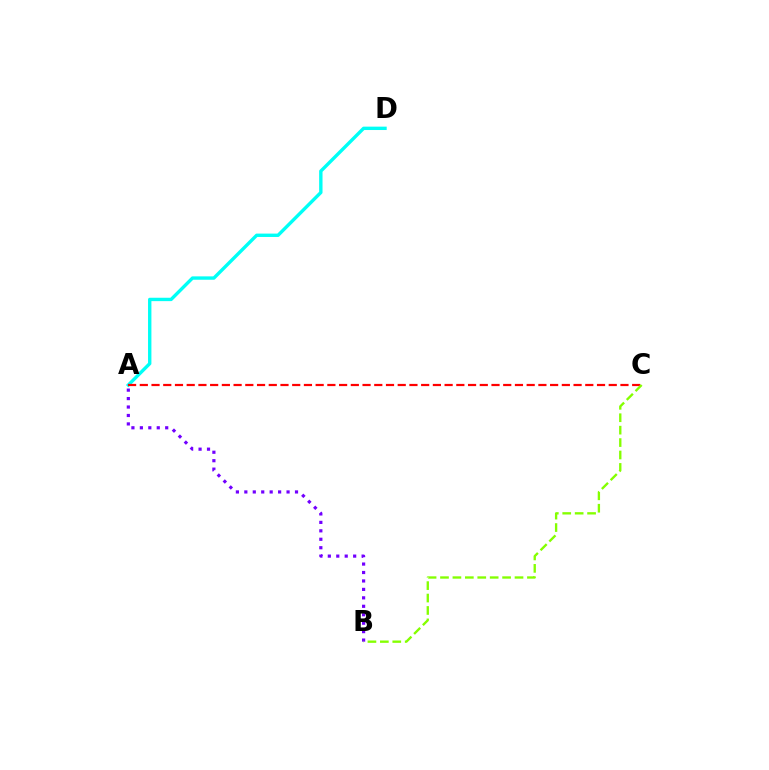{('A', 'B'): [{'color': '#7200ff', 'line_style': 'dotted', 'thickness': 2.29}], ('A', 'D'): [{'color': '#00fff6', 'line_style': 'solid', 'thickness': 2.43}], ('A', 'C'): [{'color': '#ff0000', 'line_style': 'dashed', 'thickness': 1.59}], ('B', 'C'): [{'color': '#84ff00', 'line_style': 'dashed', 'thickness': 1.69}]}